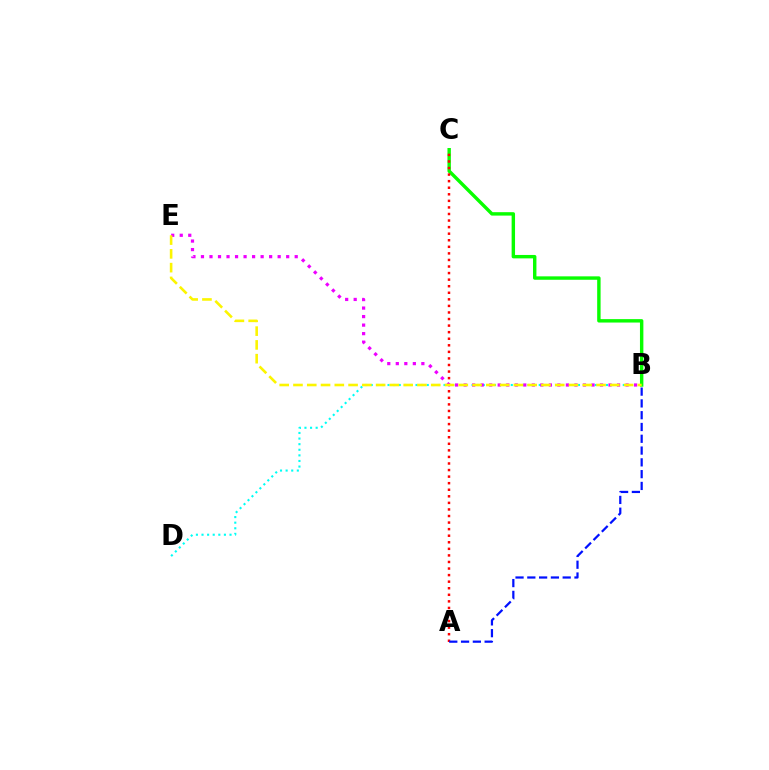{('B', 'D'): [{'color': '#00fff6', 'line_style': 'dotted', 'thickness': 1.52}], ('B', 'C'): [{'color': '#08ff00', 'line_style': 'solid', 'thickness': 2.46}], ('A', 'C'): [{'color': '#ff0000', 'line_style': 'dotted', 'thickness': 1.78}], ('B', 'E'): [{'color': '#ee00ff', 'line_style': 'dotted', 'thickness': 2.32}, {'color': '#fcf500', 'line_style': 'dashed', 'thickness': 1.87}], ('A', 'B'): [{'color': '#0010ff', 'line_style': 'dashed', 'thickness': 1.6}]}